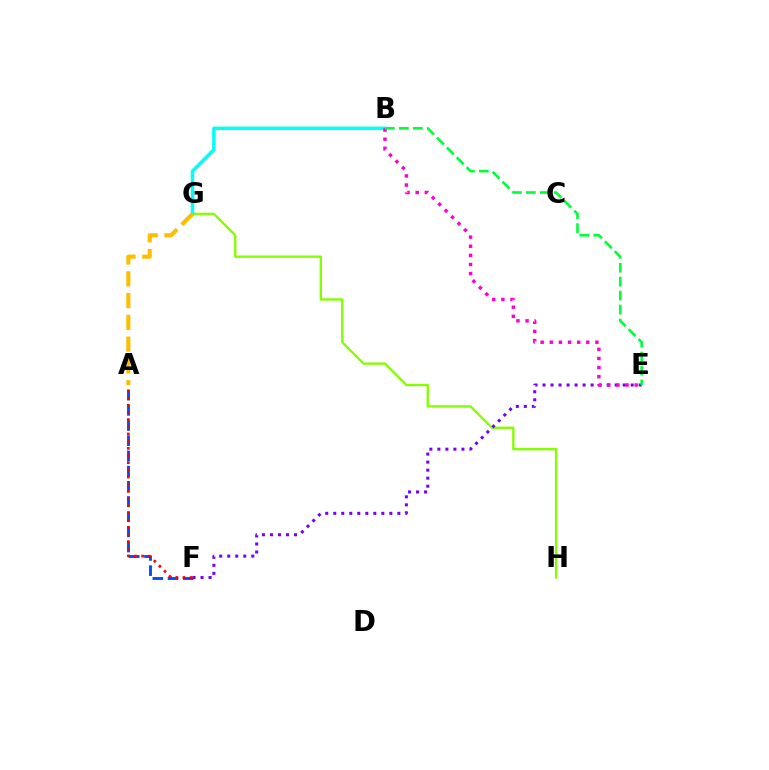{('G', 'H'): [{'color': '#84ff00', 'line_style': 'solid', 'thickness': 1.7}], ('A', 'F'): [{'color': '#004bff', 'line_style': 'dashed', 'thickness': 2.06}, {'color': '#ff0000', 'line_style': 'dotted', 'thickness': 1.95}], ('B', 'G'): [{'color': '#00fff6', 'line_style': 'solid', 'thickness': 2.51}], ('E', 'F'): [{'color': '#7200ff', 'line_style': 'dotted', 'thickness': 2.18}], ('A', 'G'): [{'color': '#ffbd00', 'line_style': 'dashed', 'thickness': 2.96}], ('B', 'E'): [{'color': '#ff00cf', 'line_style': 'dotted', 'thickness': 2.48}, {'color': '#00ff39', 'line_style': 'dashed', 'thickness': 1.9}]}